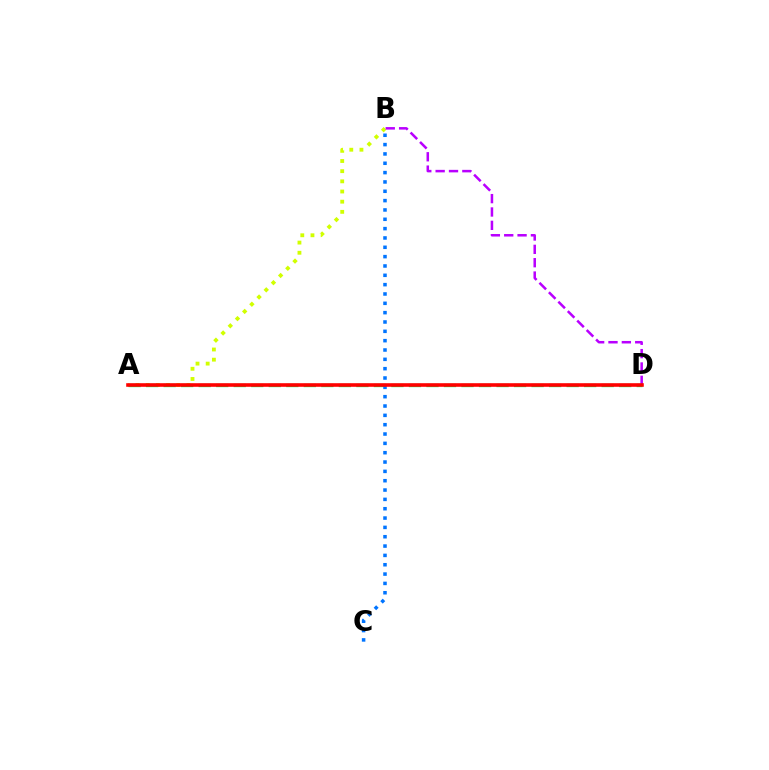{('A', 'B'): [{'color': '#d1ff00', 'line_style': 'dotted', 'thickness': 2.76}], ('B', 'D'): [{'color': '#b900ff', 'line_style': 'dashed', 'thickness': 1.81}], ('A', 'D'): [{'color': '#00ff5c', 'line_style': 'dashed', 'thickness': 2.38}, {'color': '#ff0000', 'line_style': 'solid', 'thickness': 2.59}], ('B', 'C'): [{'color': '#0074ff', 'line_style': 'dotted', 'thickness': 2.54}]}